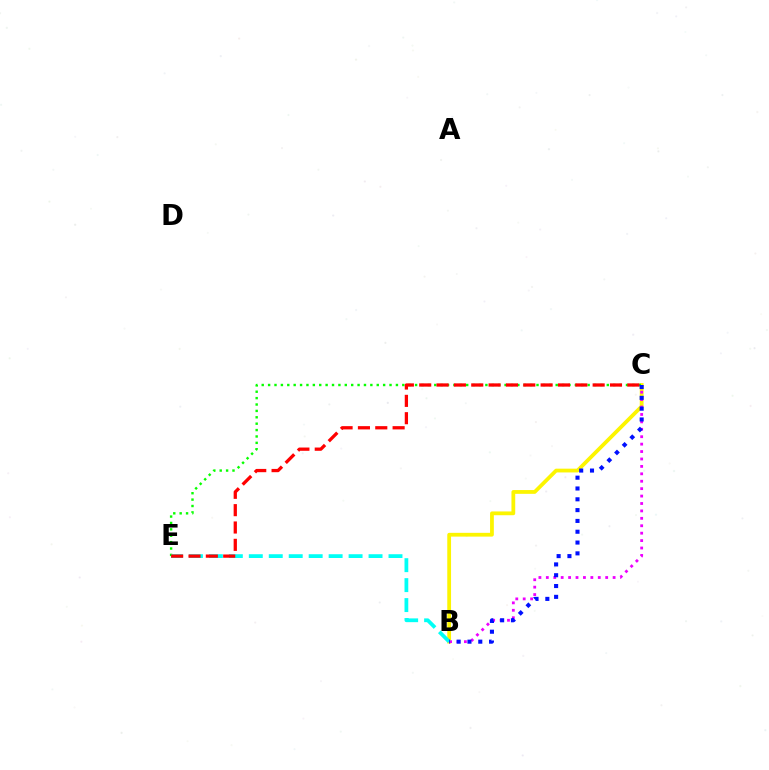{('B', 'C'): [{'color': '#fcf500', 'line_style': 'solid', 'thickness': 2.72}, {'color': '#ee00ff', 'line_style': 'dotted', 'thickness': 2.02}, {'color': '#0010ff', 'line_style': 'dotted', 'thickness': 2.94}], ('C', 'E'): [{'color': '#08ff00', 'line_style': 'dotted', 'thickness': 1.74}, {'color': '#ff0000', 'line_style': 'dashed', 'thickness': 2.36}], ('B', 'E'): [{'color': '#00fff6', 'line_style': 'dashed', 'thickness': 2.71}]}